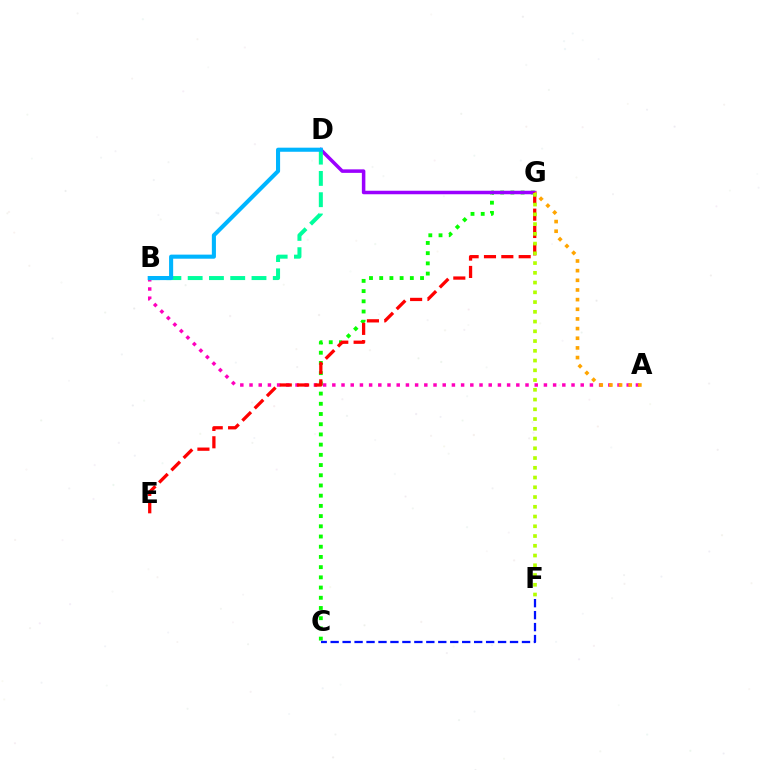{('A', 'B'): [{'color': '#ff00bd', 'line_style': 'dotted', 'thickness': 2.5}], ('C', 'G'): [{'color': '#08ff00', 'line_style': 'dotted', 'thickness': 2.77}], ('C', 'F'): [{'color': '#0010ff', 'line_style': 'dashed', 'thickness': 1.62}], ('D', 'G'): [{'color': '#9b00ff', 'line_style': 'solid', 'thickness': 2.53}], ('E', 'G'): [{'color': '#ff0000', 'line_style': 'dashed', 'thickness': 2.36}], ('B', 'D'): [{'color': '#00ff9d', 'line_style': 'dashed', 'thickness': 2.89}, {'color': '#00b5ff', 'line_style': 'solid', 'thickness': 2.94}], ('A', 'G'): [{'color': '#ffa500', 'line_style': 'dotted', 'thickness': 2.62}], ('F', 'G'): [{'color': '#b3ff00', 'line_style': 'dotted', 'thickness': 2.65}]}